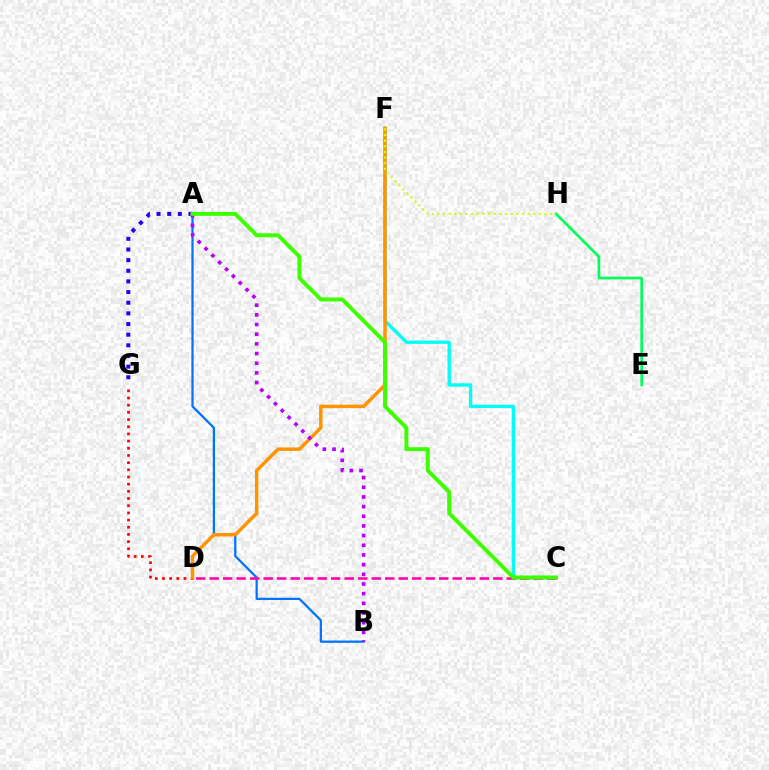{('C', 'F'): [{'color': '#00fff6', 'line_style': 'solid', 'thickness': 2.39}], ('A', 'B'): [{'color': '#0074ff', 'line_style': 'solid', 'thickness': 1.62}, {'color': '#b900ff', 'line_style': 'dotted', 'thickness': 2.63}], ('A', 'G'): [{'color': '#2500ff', 'line_style': 'dotted', 'thickness': 2.89}], ('E', 'H'): [{'color': '#00ff5c', 'line_style': 'solid', 'thickness': 1.92}], ('D', 'G'): [{'color': '#ff0000', 'line_style': 'dotted', 'thickness': 1.95}], ('D', 'F'): [{'color': '#ff9400', 'line_style': 'solid', 'thickness': 2.5}], ('C', 'D'): [{'color': '#ff00ac', 'line_style': 'dashed', 'thickness': 1.83}], ('F', 'H'): [{'color': '#d1ff00', 'line_style': 'dotted', 'thickness': 1.53}], ('A', 'C'): [{'color': '#3dff00', 'line_style': 'solid', 'thickness': 2.84}]}